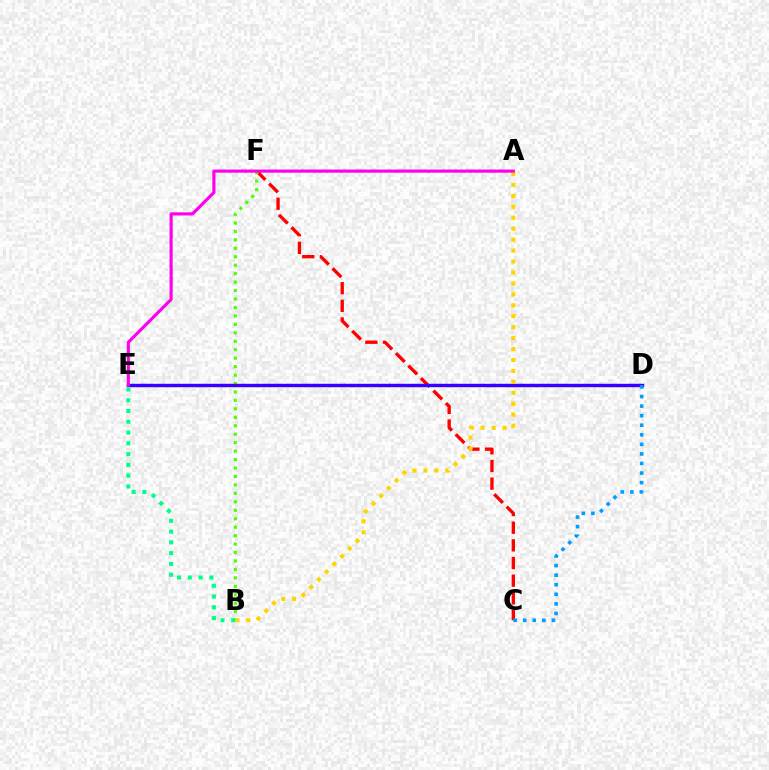{('C', 'F'): [{'color': '#ff0000', 'line_style': 'dashed', 'thickness': 2.4}], ('B', 'F'): [{'color': '#4fff00', 'line_style': 'dotted', 'thickness': 2.3}], ('D', 'E'): [{'color': '#3700ff', 'line_style': 'solid', 'thickness': 2.47}], ('A', 'B'): [{'color': '#ffd500', 'line_style': 'dotted', 'thickness': 2.97}], ('B', 'E'): [{'color': '#00ff86', 'line_style': 'dotted', 'thickness': 2.93}], ('A', 'E'): [{'color': '#ff00ed', 'line_style': 'solid', 'thickness': 2.27}], ('C', 'D'): [{'color': '#009eff', 'line_style': 'dotted', 'thickness': 2.6}]}